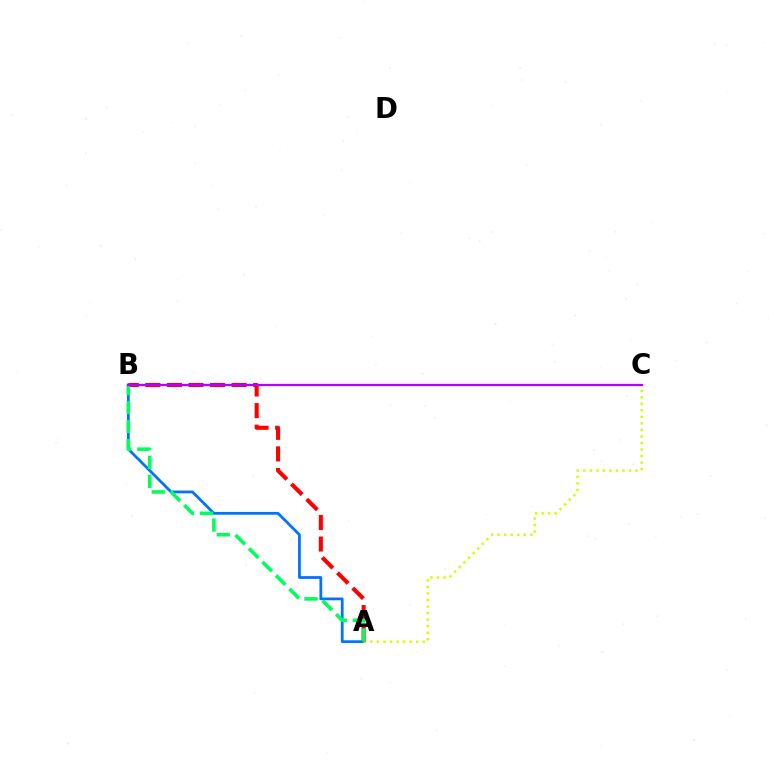{('A', 'B'): [{'color': '#0074ff', 'line_style': 'solid', 'thickness': 2.0}, {'color': '#ff0000', 'line_style': 'dashed', 'thickness': 2.93}, {'color': '#00ff5c', 'line_style': 'dashed', 'thickness': 2.59}], ('A', 'C'): [{'color': '#d1ff00', 'line_style': 'dotted', 'thickness': 1.78}], ('B', 'C'): [{'color': '#b900ff', 'line_style': 'solid', 'thickness': 1.6}]}